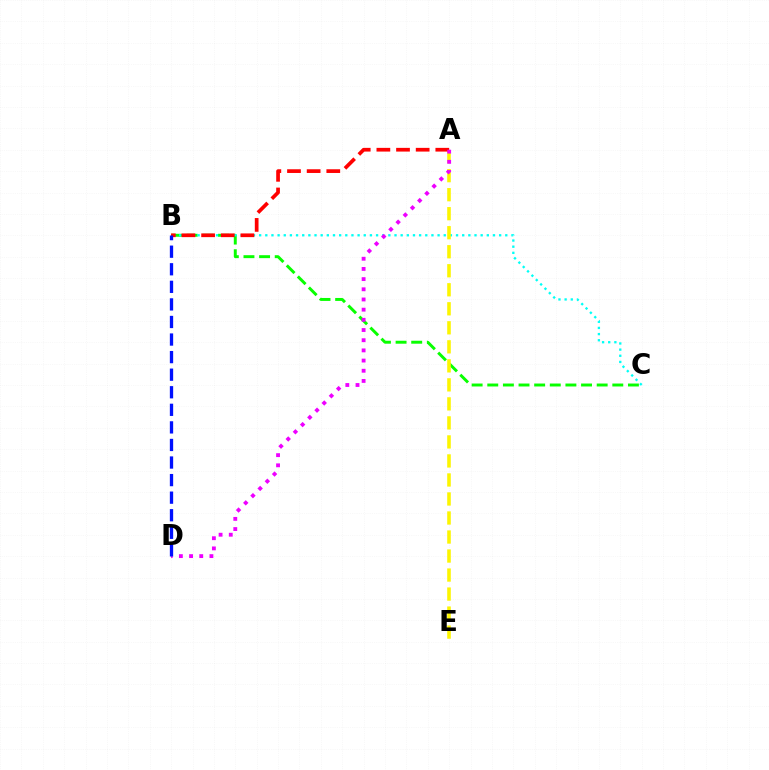{('B', 'C'): [{'color': '#08ff00', 'line_style': 'dashed', 'thickness': 2.12}, {'color': '#00fff6', 'line_style': 'dotted', 'thickness': 1.67}], ('A', 'E'): [{'color': '#fcf500', 'line_style': 'dashed', 'thickness': 2.58}], ('A', 'B'): [{'color': '#ff0000', 'line_style': 'dashed', 'thickness': 2.67}], ('A', 'D'): [{'color': '#ee00ff', 'line_style': 'dotted', 'thickness': 2.77}], ('B', 'D'): [{'color': '#0010ff', 'line_style': 'dashed', 'thickness': 2.39}]}